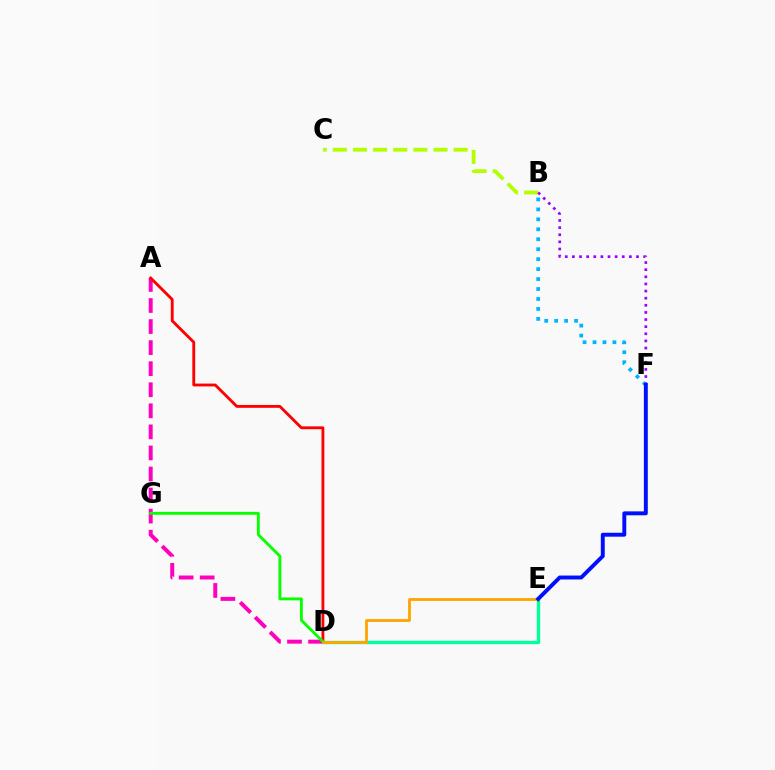{('D', 'E'): [{'color': '#00ff9d', 'line_style': 'solid', 'thickness': 2.43}, {'color': '#ffa500', 'line_style': 'solid', 'thickness': 2.04}], ('A', 'D'): [{'color': '#ff00bd', 'line_style': 'dashed', 'thickness': 2.86}, {'color': '#ff0000', 'line_style': 'solid', 'thickness': 2.05}], ('B', 'F'): [{'color': '#00b5ff', 'line_style': 'dotted', 'thickness': 2.71}, {'color': '#9b00ff', 'line_style': 'dotted', 'thickness': 1.93}], ('B', 'C'): [{'color': '#b3ff00', 'line_style': 'dashed', 'thickness': 2.74}], ('D', 'G'): [{'color': '#08ff00', 'line_style': 'solid', 'thickness': 2.07}], ('E', 'F'): [{'color': '#0010ff', 'line_style': 'solid', 'thickness': 2.83}]}